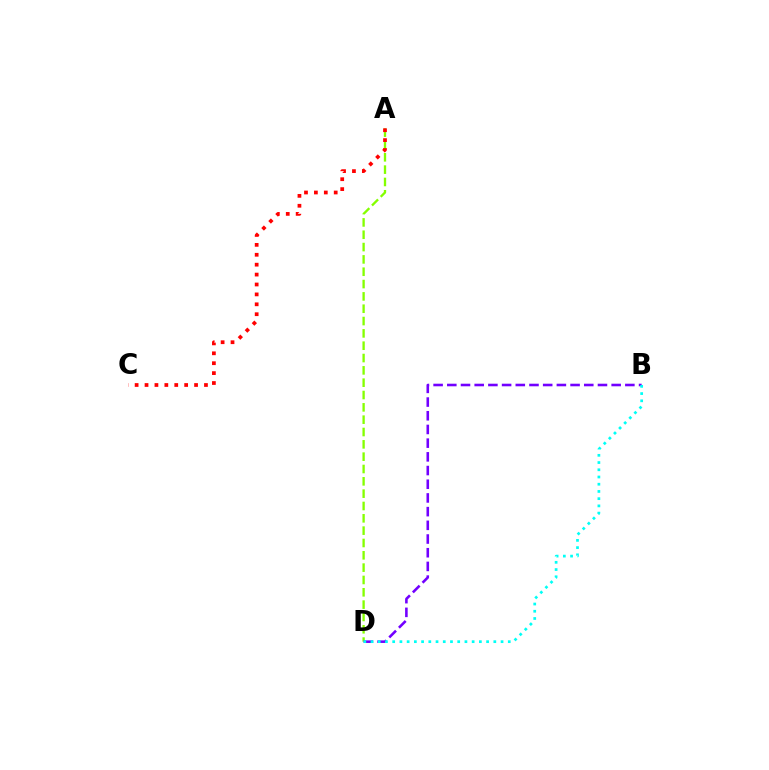{('A', 'D'): [{'color': '#84ff00', 'line_style': 'dashed', 'thickness': 1.67}], ('B', 'D'): [{'color': '#7200ff', 'line_style': 'dashed', 'thickness': 1.86}, {'color': '#00fff6', 'line_style': 'dotted', 'thickness': 1.96}], ('A', 'C'): [{'color': '#ff0000', 'line_style': 'dotted', 'thickness': 2.69}]}